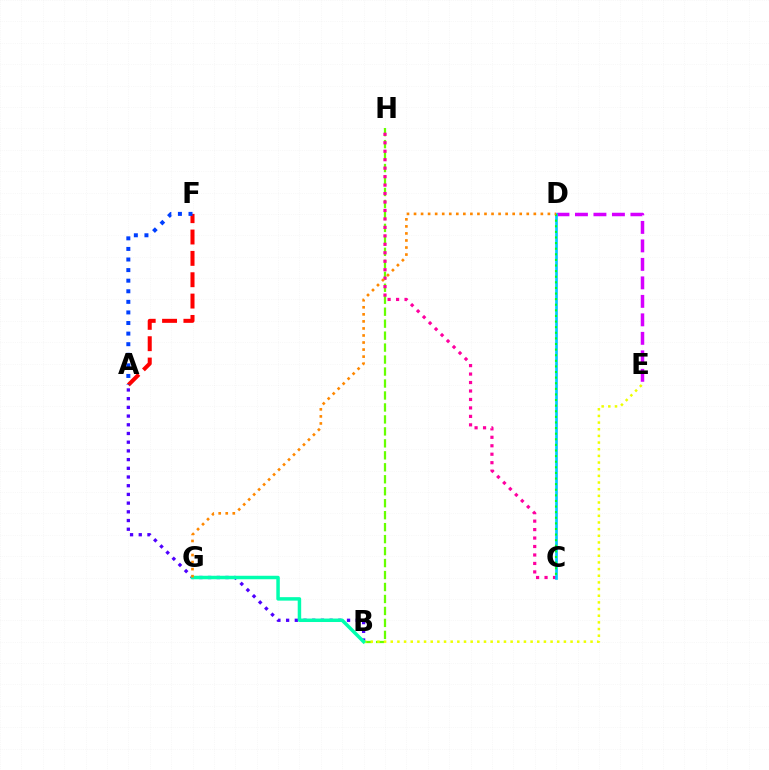{('B', 'H'): [{'color': '#66ff00', 'line_style': 'dashed', 'thickness': 1.63}], ('D', 'E'): [{'color': '#d600ff', 'line_style': 'dashed', 'thickness': 2.51}], ('C', 'H'): [{'color': '#ff00a0', 'line_style': 'dotted', 'thickness': 2.3}], ('C', 'D'): [{'color': '#00c7ff', 'line_style': 'solid', 'thickness': 1.92}, {'color': '#00ff27', 'line_style': 'dotted', 'thickness': 1.52}], ('A', 'B'): [{'color': '#4f00ff', 'line_style': 'dotted', 'thickness': 2.36}], ('A', 'F'): [{'color': '#ff0000', 'line_style': 'dashed', 'thickness': 2.9}, {'color': '#003fff', 'line_style': 'dotted', 'thickness': 2.88}], ('B', 'E'): [{'color': '#eeff00', 'line_style': 'dotted', 'thickness': 1.81}], ('B', 'G'): [{'color': '#00ffaf', 'line_style': 'solid', 'thickness': 2.5}], ('D', 'G'): [{'color': '#ff8800', 'line_style': 'dotted', 'thickness': 1.91}]}